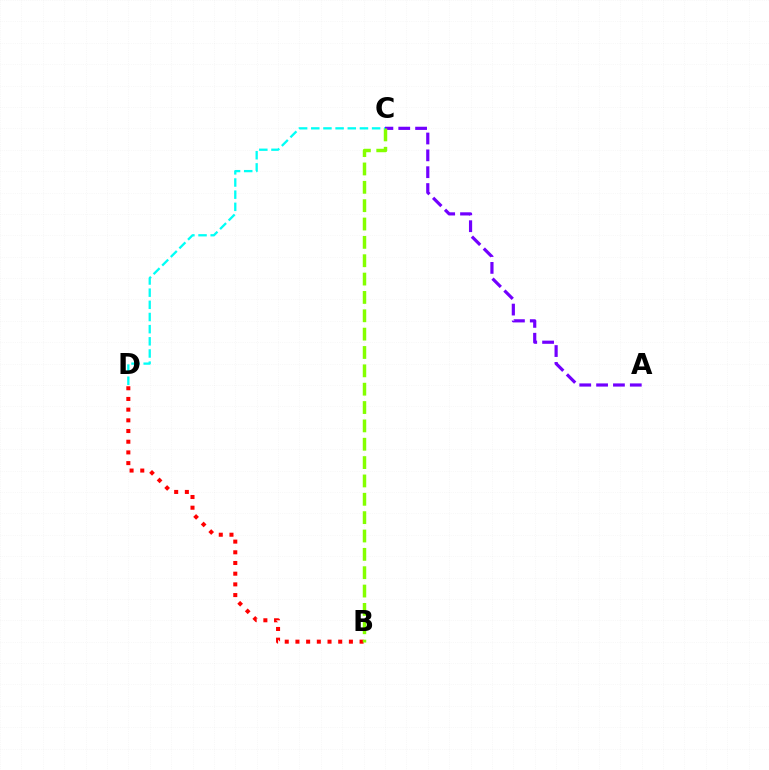{('A', 'C'): [{'color': '#7200ff', 'line_style': 'dashed', 'thickness': 2.29}], ('B', 'D'): [{'color': '#ff0000', 'line_style': 'dotted', 'thickness': 2.91}], ('B', 'C'): [{'color': '#84ff00', 'line_style': 'dashed', 'thickness': 2.49}], ('C', 'D'): [{'color': '#00fff6', 'line_style': 'dashed', 'thickness': 1.65}]}